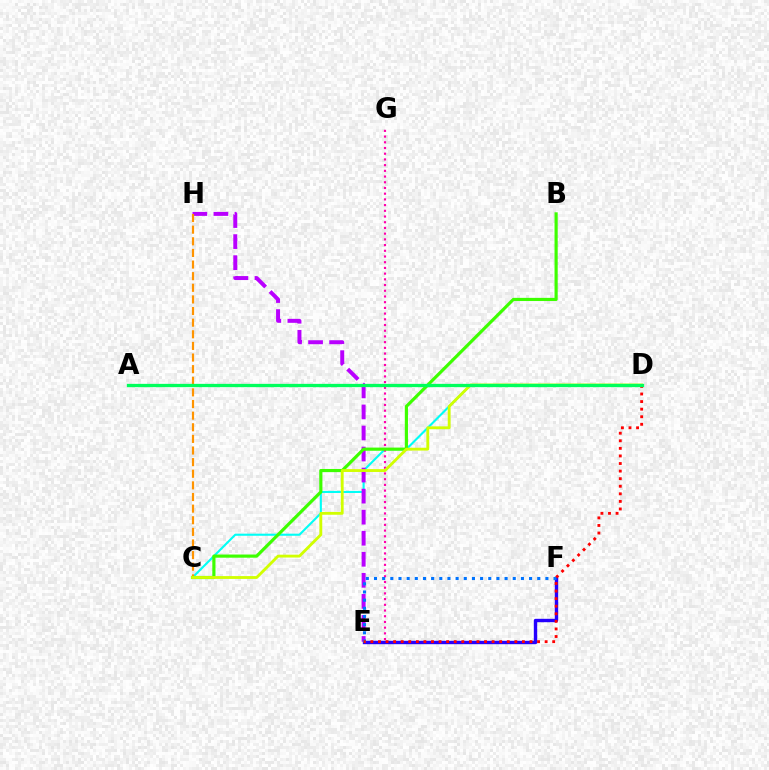{('C', 'D'): [{'color': '#00fff6', 'line_style': 'solid', 'thickness': 1.51}, {'color': '#d1ff00', 'line_style': 'solid', 'thickness': 2.04}], ('E', 'G'): [{'color': '#ff00ac', 'line_style': 'dotted', 'thickness': 1.55}], ('E', 'H'): [{'color': '#b900ff', 'line_style': 'dashed', 'thickness': 2.86}], ('C', 'H'): [{'color': '#ff9400', 'line_style': 'dashed', 'thickness': 1.58}], ('B', 'C'): [{'color': '#3dff00', 'line_style': 'solid', 'thickness': 2.28}], ('E', 'F'): [{'color': '#2500ff', 'line_style': 'solid', 'thickness': 2.44}, {'color': '#0074ff', 'line_style': 'dotted', 'thickness': 2.22}], ('D', 'E'): [{'color': '#ff0000', 'line_style': 'dotted', 'thickness': 2.06}], ('A', 'D'): [{'color': '#00ff5c', 'line_style': 'solid', 'thickness': 2.37}]}